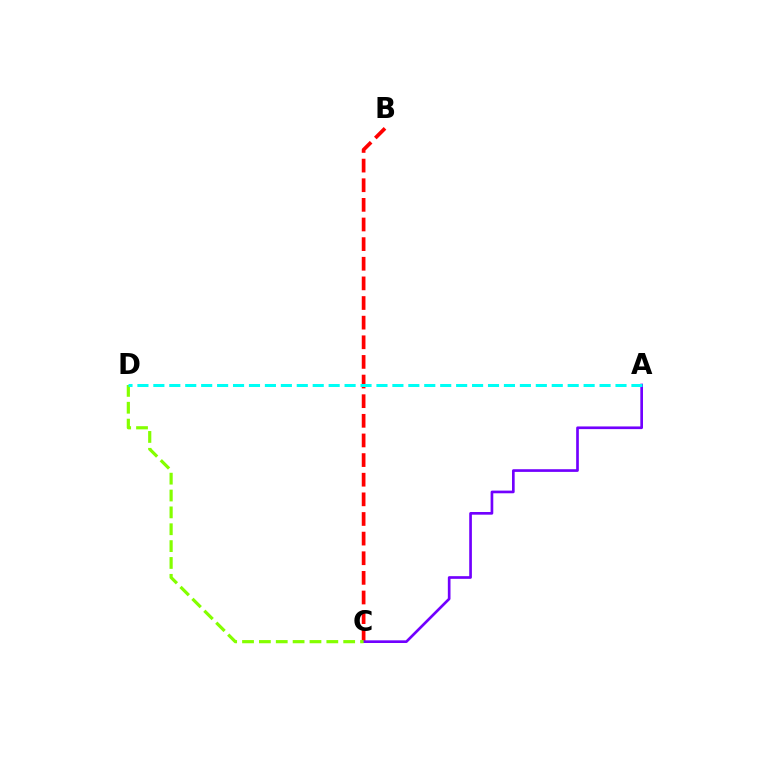{('B', 'C'): [{'color': '#ff0000', 'line_style': 'dashed', 'thickness': 2.67}], ('A', 'C'): [{'color': '#7200ff', 'line_style': 'solid', 'thickness': 1.92}], ('C', 'D'): [{'color': '#84ff00', 'line_style': 'dashed', 'thickness': 2.29}], ('A', 'D'): [{'color': '#00fff6', 'line_style': 'dashed', 'thickness': 2.16}]}